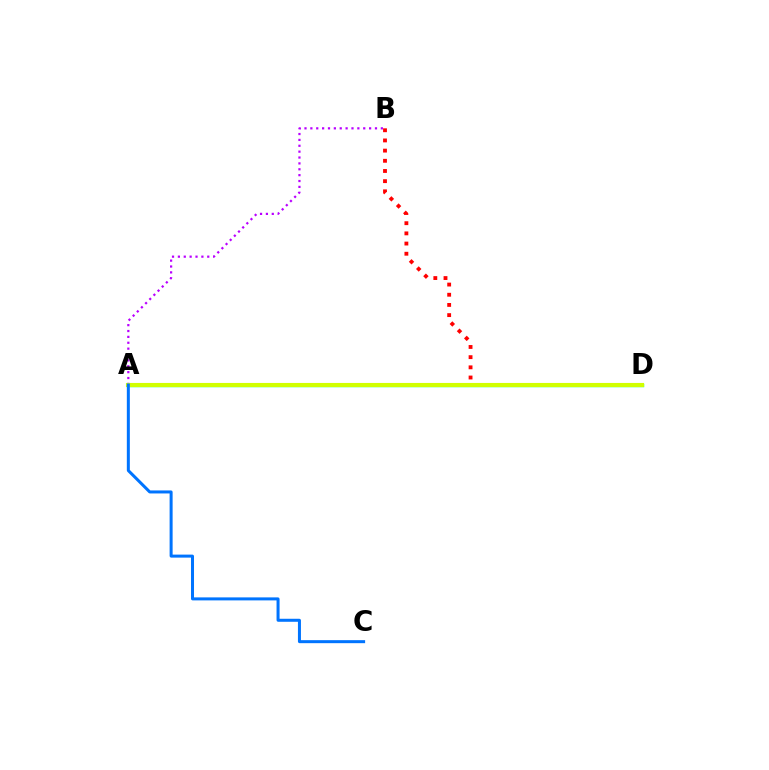{('A', 'B'): [{'color': '#b900ff', 'line_style': 'dotted', 'thickness': 1.6}], ('B', 'D'): [{'color': '#ff0000', 'line_style': 'dotted', 'thickness': 2.77}], ('A', 'D'): [{'color': '#00ff5c', 'line_style': 'solid', 'thickness': 2.44}, {'color': '#d1ff00', 'line_style': 'solid', 'thickness': 2.96}], ('A', 'C'): [{'color': '#0074ff', 'line_style': 'solid', 'thickness': 2.17}]}